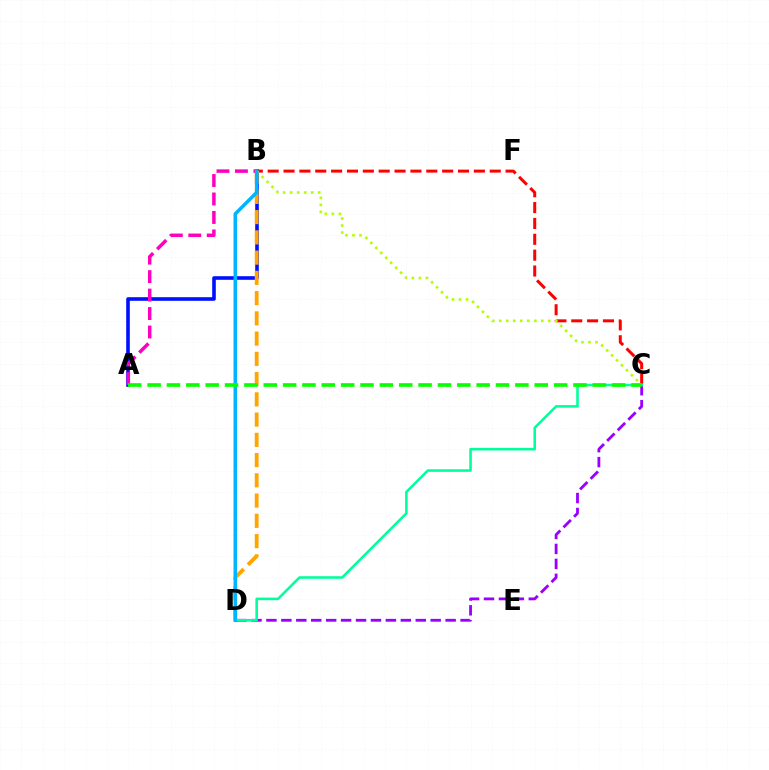{('A', 'B'): [{'color': '#0010ff', 'line_style': 'solid', 'thickness': 2.6}, {'color': '#ff00bd', 'line_style': 'dashed', 'thickness': 2.51}], ('B', 'C'): [{'color': '#ff0000', 'line_style': 'dashed', 'thickness': 2.15}, {'color': '#b3ff00', 'line_style': 'dotted', 'thickness': 1.9}], ('C', 'D'): [{'color': '#9b00ff', 'line_style': 'dashed', 'thickness': 2.03}, {'color': '#00ff9d', 'line_style': 'solid', 'thickness': 1.86}], ('B', 'D'): [{'color': '#ffa500', 'line_style': 'dashed', 'thickness': 2.75}, {'color': '#00b5ff', 'line_style': 'solid', 'thickness': 2.54}], ('A', 'C'): [{'color': '#08ff00', 'line_style': 'dashed', 'thickness': 2.63}]}